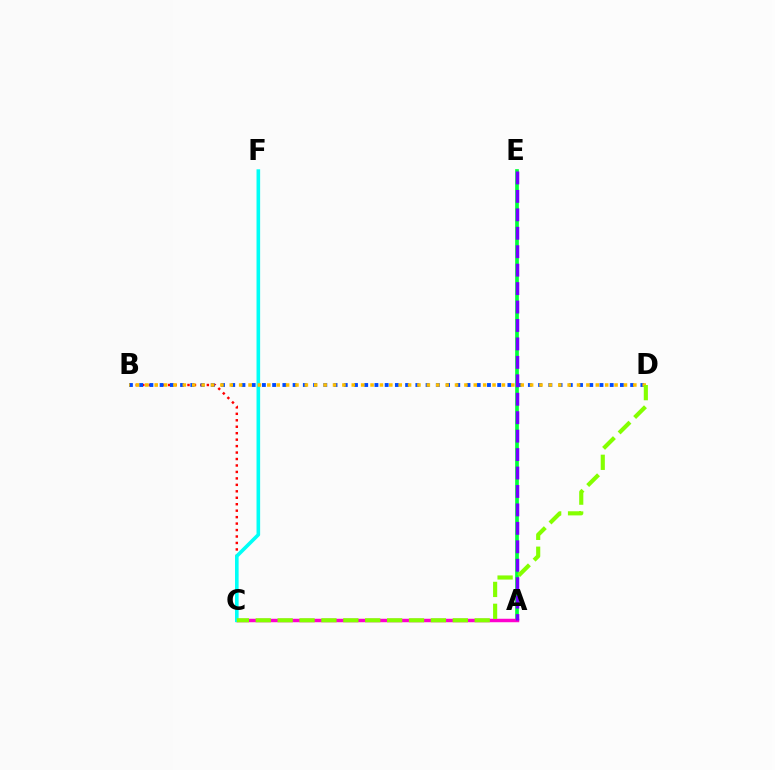{('B', 'C'): [{'color': '#ff0000', 'line_style': 'dotted', 'thickness': 1.75}], ('A', 'E'): [{'color': '#00ff39', 'line_style': 'solid', 'thickness': 2.66}, {'color': '#7200ff', 'line_style': 'dashed', 'thickness': 2.51}], ('B', 'D'): [{'color': '#004bff', 'line_style': 'dotted', 'thickness': 2.78}, {'color': '#ffbd00', 'line_style': 'dotted', 'thickness': 2.55}], ('A', 'C'): [{'color': '#ff00cf', 'line_style': 'solid', 'thickness': 2.5}], ('C', 'F'): [{'color': '#00fff6', 'line_style': 'solid', 'thickness': 2.6}], ('C', 'D'): [{'color': '#84ff00', 'line_style': 'dashed', 'thickness': 2.97}]}